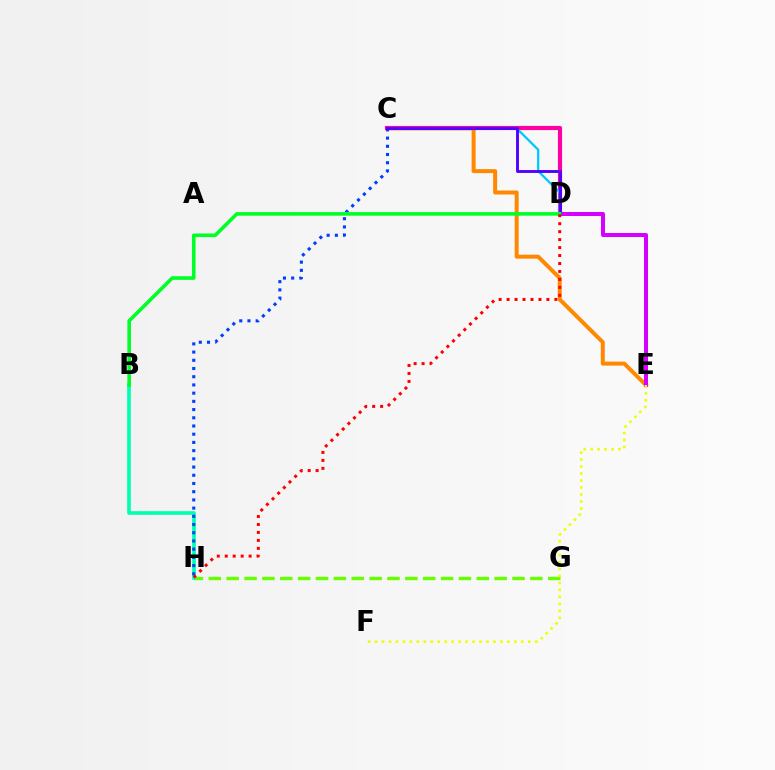{('G', 'H'): [{'color': '#66ff00', 'line_style': 'dashed', 'thickness': 2.43}], ('C', 'E'): [{'color': '#ff8800', 'line_style': 'solid', 'thickness': 2.86}], ('B', 'H'): [{'color': '#00ffaf', 'line_style': 'solid', 'thickness': 2.63}], ('C', 'D'): [{'color': '#ff00a0', 'line_style': 'solid', 'thickness': 2.99}, {'color': '#00c7ff', 'line_style': 'solid', 'thickness': 1.62}, {'color': '#4f00ff', 'line_style': 'solid', 'thickness': 2.07}], ('D', 'E'): [{'color': '#d600ff', 'line_style': 'solid', 'thickness': 2.89}], ('E', 'F'): [{'color': '#eeff00', 'line_style': 'dotted', 'thickness': 1.89}], ('C', 'H'): [{'color': '#003fff', 'line_style': 'dotted', 'thickness': 2.23}], ('B', 'D'): [{'color': '#00ff27', 'line_style': 'solid', 'thickness': 2.59}], ('D', 'H'): [{'color': '#ff0000', 'line_style': 'dotted', 'thickness': 2.16}]}